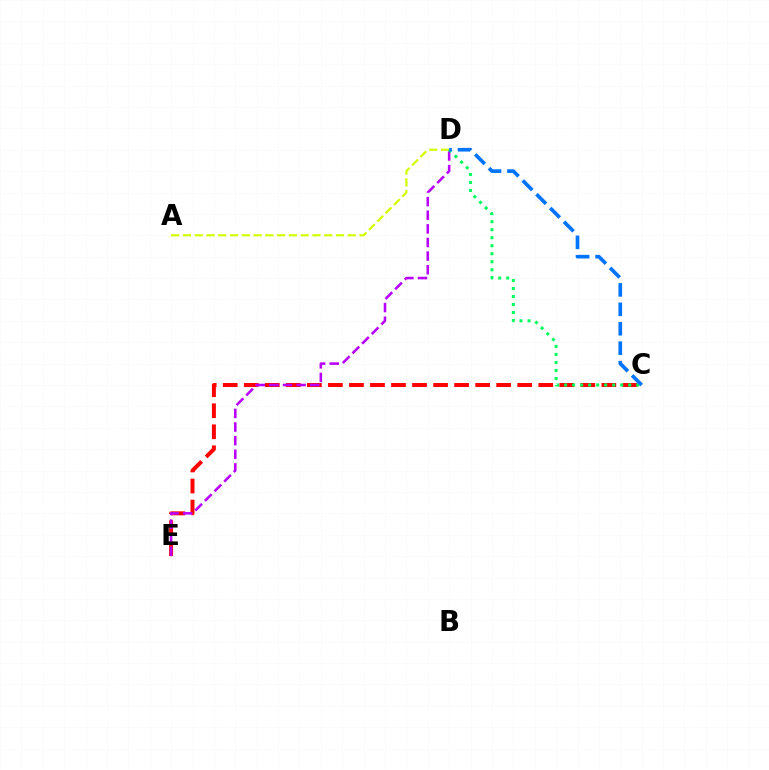{('C', 'E'): [{'color': '#ff0000', 'line_style': 'dashed', 'thickness': 2.86}], ('A', 'D'): [{'color': '#d1ff00', 'line_style': 'dashed', 'thickness': 1.6}], ('D', 'E'): [{'color': '#b900ff', 'line_style': 'dashed', 'thickness': 1.85}], ('C', 'D'): [{'color': '#00ff5c', 'line_style': 'dotted', 'thickness': 2.18}, {'color': '#0074ff', 'line_style': 'dashed', 'thickness': 2.64}]}